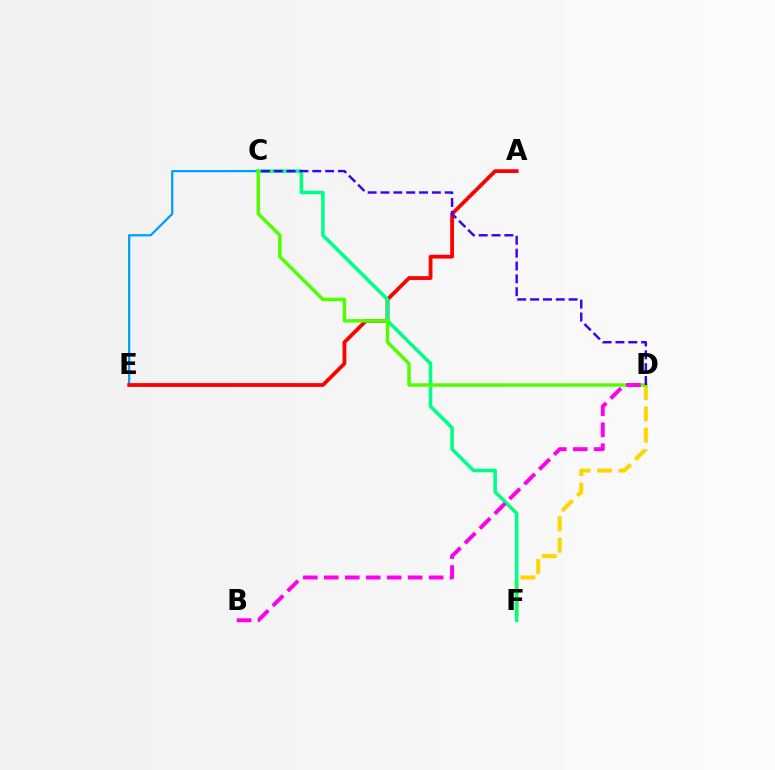{('C', 'E'): [{'color': '#009eff', 'line_style': 'solid', 'thickness': 1.62}], ('D', 'F'): [{'color': '#ffd500', 'line_style': 'dashed', 'thickness': 2.9}], ('A', 'E'): [{'color': '#ff0000', 'line_style': 'solid', 'thickness': 2.73}], ('C', 'F'): [{'color': '#00ff86', 'line_style': 'solid', 'thickness': 2.55}], ('C', 'D'): [{'color': '#4fff00', 'line_style': 'solid', 'thickness': 2.5}, {'color': '#3700ff', 'line_style': 'dashed', 'thickness': 1.74}], ('B', 'D'): [{'color': '#ff00ed', 'line_style': 'dashed', 'thickness': 2.85}]}